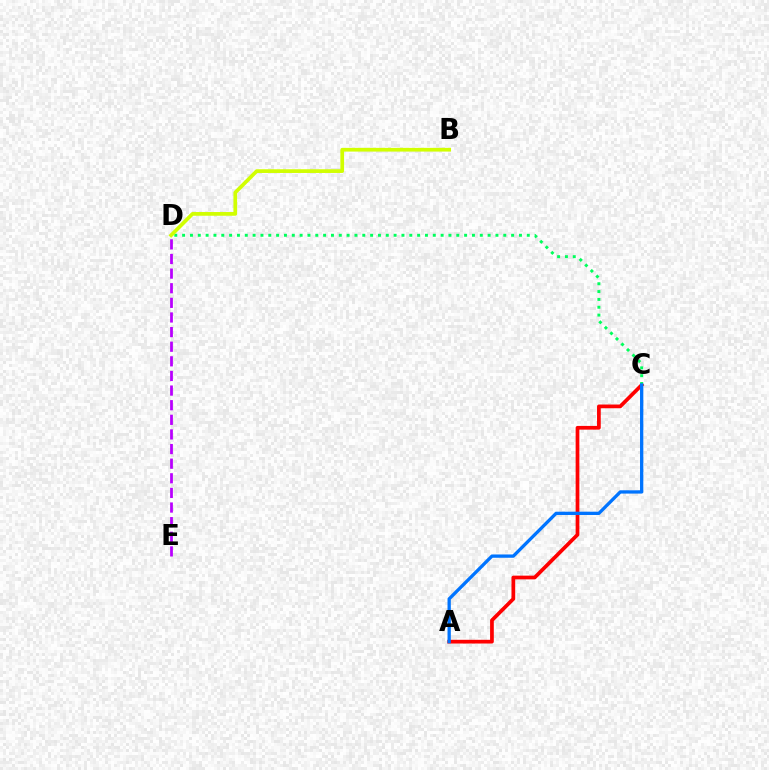{('A', 'C'): [{'color': '#ff0000', 'line_style': 'solid', 'thickness': 2.68}, {'color': '#0074ff', 'line_style': 'solid', 'thickness': 2.38}], ('D', 'E'): [{'color': '#b900ff', 'line_style': 'dashed', 'thickness': 1.99}], ('C', 'D'): [{'color': '#00ff5c', 'line_style': 'dotted', 'thickness': 2.13}], ('B', 'D'): [{'color': '#d1ff00', 'line_style': 'solid', 'thickness': 2.67}]}